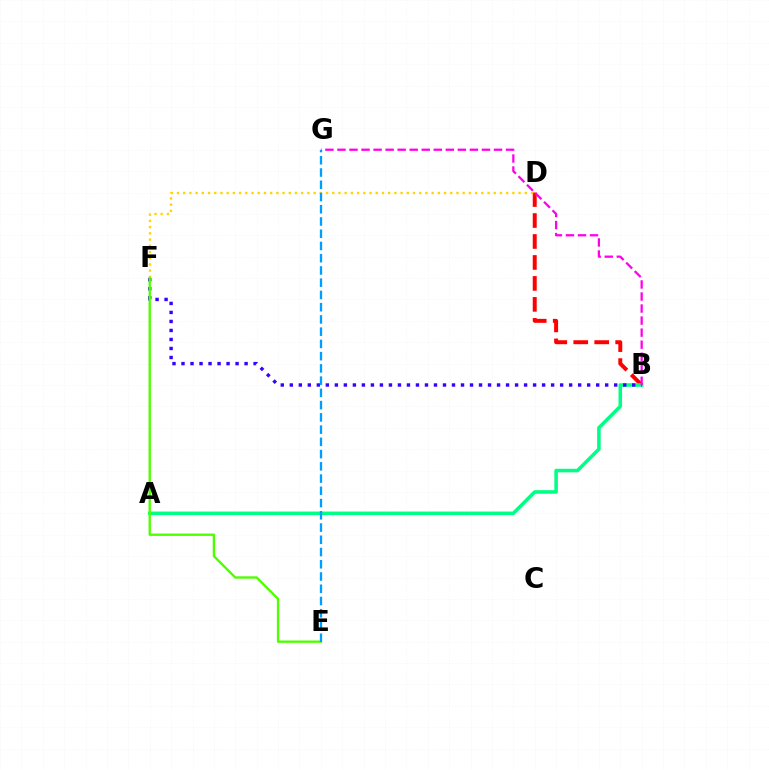{('B', 'D'): [{'color': '#ff0000', 'line_style': 'dashed', 'thickness': 2.85}], ('D', 'F'): [{'color': '#ffd500', 'line_style': 'dotted', 'thickness': 1.69}], ('A', 'B'): [{'color': '#00ff86', 'line_style': 'solid', 'thickness': 2.56}], ('B', 'F'): [{'color': '#3700ff', 'line_style': 'dotted', 'thickness': 2.45}], ('E', 'F'): [{'color': '#4fff00', 'line_style': 'solid', 'thickness': 1.7}], ('E', 'G'): [{'color': '#009eff', 'line_style': 'dashed', 'thickness': 1.66}], ('B', 'G'): [{'color': '#ff00ed', 'line_style': 'dashed', 'thickness': 1.64}]}